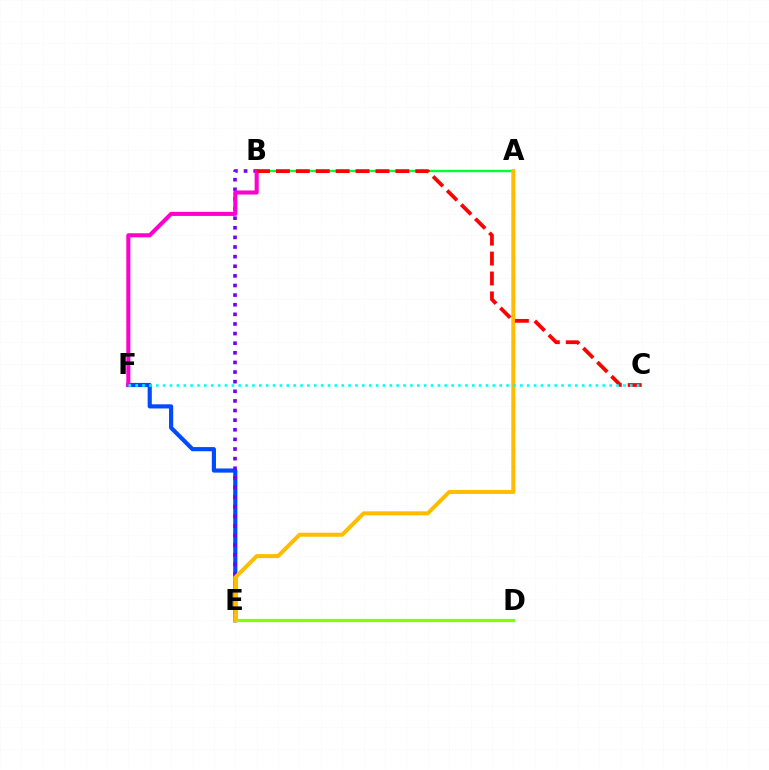{('E', 'F'): [{'color': '#004bff', 'line_style': 'solid', 'thickness': 3.0}], ('B', 'E'): [{'color': '#7200ff', 'line_style': 'dotted', 'thickness': 2.61}], ('D', 'E'): [{'color': '#84ff00', 'line_style': 'solid', 'thickness': 2.32}], ('A', 'B'): [{'color': '#00ff39', 'line_style': 'solid', 'thickness': 1.72}], ('A', 'E'): [{'color': '#ffbd00', 'line_style': 'solid', 'thickness': 2.89}], ('B', 'F'): [{'color': '#ff00cf', 'line_style': 'solid', 'thickness': 2.93}], ('B', 'C'): [{'color': '#ff0000', 'line_style': 'dashed', 'thickness': 2.71}], ('C', 'F'): [{'color': '#00fff6', 'line_style': 'dotted', 'thickness': 1.87}]}